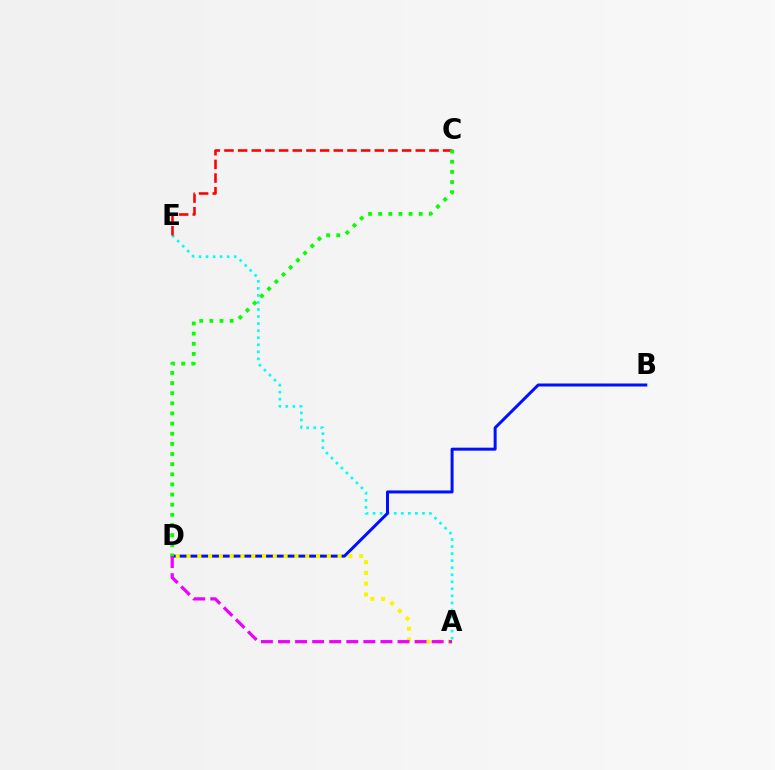{('A', 'E'): [{'color': '#00fff6', 'line_style': 'dotted', 'thickness': 1.91}], ('B', 'D'): [{'color': '#0010ff', 'line_style': 'solid', 'thickness': 2.15}], ('C', 'E'): [{'color': '#ff0000', 'line_style': 'dashed', 'thickness': 1.86}], ('A', 'D'): [{'color': '#fcf500', 'line_style': 'dotted', 'thickness': 2.93}, {'color': '#ee00ff', 'line_style': 'dashed', 'thickness': 2.32}], ('C', 'D'): [{'color': '#08ff00', 'line_style': 'dotted', 'thickness': 2.75}]}